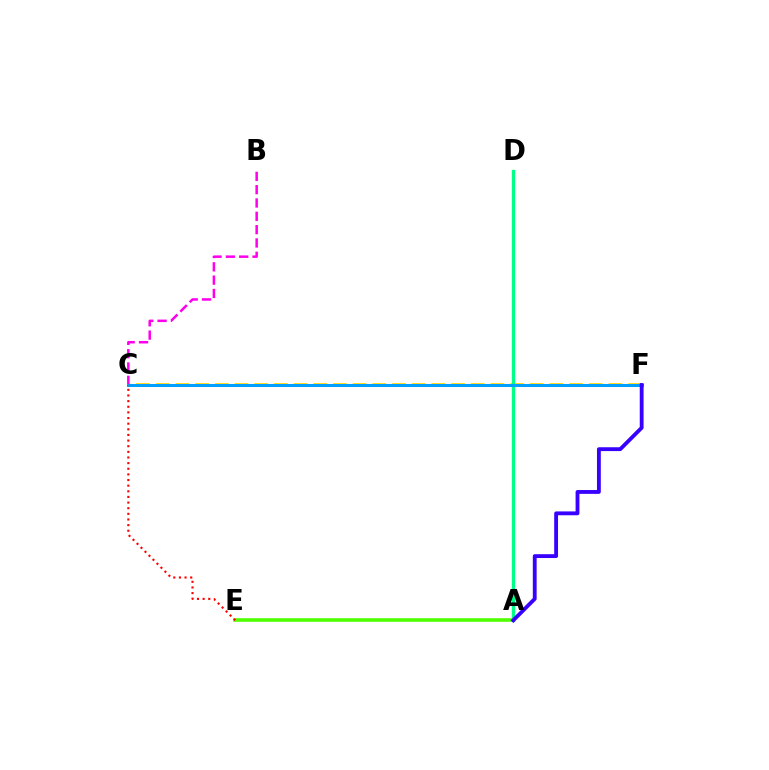{('C', 'F'): [{'color': '#ffd500', 'line_style': 'dashed', 'thickness': 2.67}, {'color': '#009eff', 'line_style': 'solid', 'thickness': 2.15}], ('B', 'C'): [{'color': '#ff00ed', 'line_style': 'dashed', 'thickness': 1.81}], ('A', 'D'): [{'color': '#00ff86', 'line_style': 'solid', 'thickness': 2.37}], ('A', 'E'): [{'color': '#4fff00', 'line_style': 'solid', 'thickness': 2.59}], ('C', 'E'): [{'color': '#ff0000', 'line_style': 'dotted', 'thickness': 1.53}], ('A', 'F'): [{'color': '#3700ff', 'line_style': 'solid', 'thickness': 2.76}]}